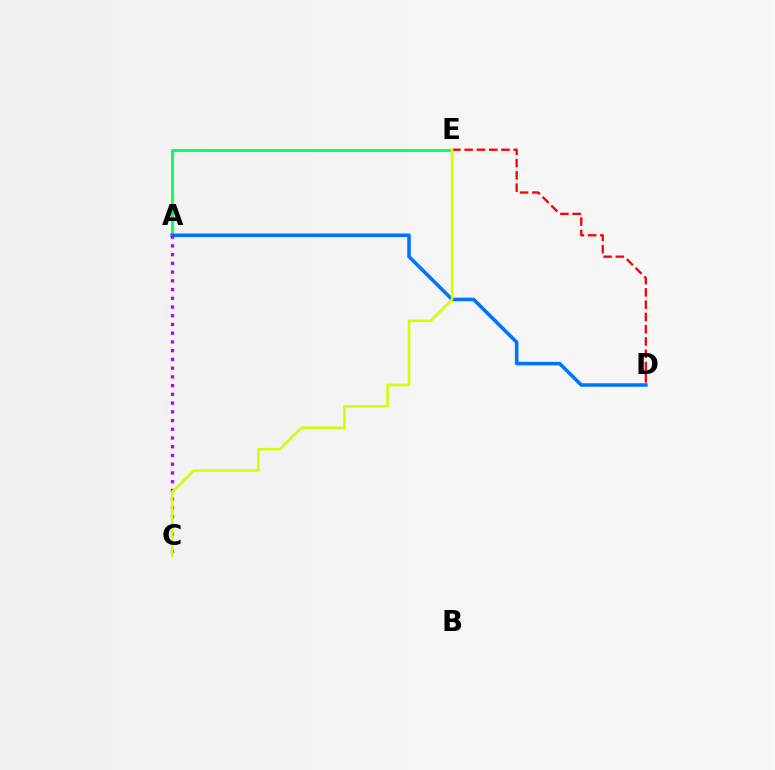{('A', 'E'): [{'color': '#00ff5c', 'line_style': 'solid', 'thickness': 2.04}], ('A', 'D'): [{'color': '#0074ff', 'line_style': 'solid', 'thickness': 2.57}], ('A', 'C'): [{'color': '#b900ff', 'line_style': 'dotted', 'thickness': 2.37}], ('D', 'E'): [{'color': '#ff0000', 'line_style': 'dashed', 'thickness': 1.67}], ('C', 'E'): [{'color': '#d1ff00', 'line_style': 'solid', 'thickness': 1.86}]}